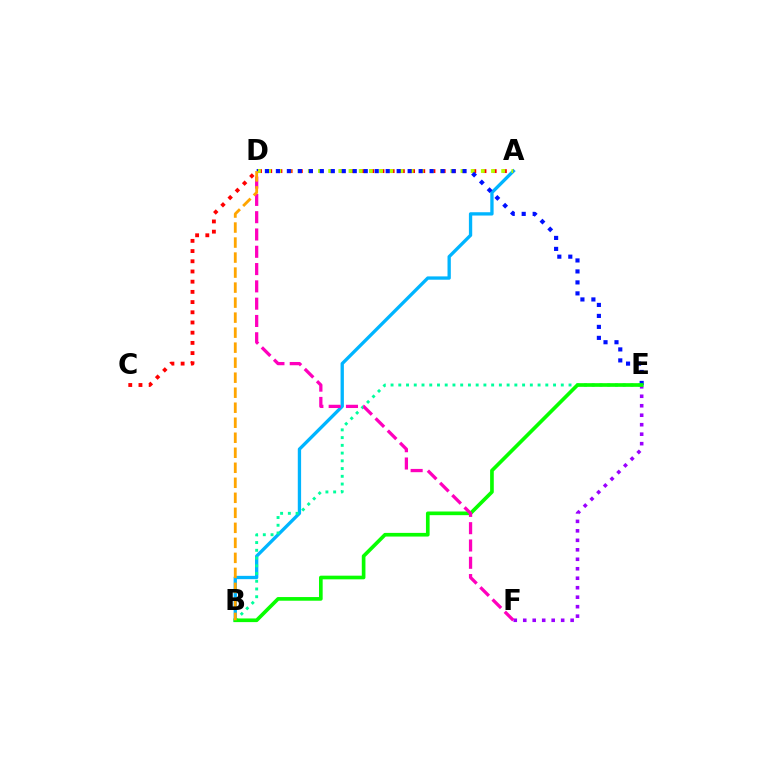{('E', 'F'): [{'color': '#9b00ff', 'line_style': 'dotted', 'thickness': 2.58}], ('A', 'B'): [{'color': '#00b5ff', 'line_style': 'solid', 'thickness': 2.39}], ('A', 'C'): [{'color': '#ff0000', 'line_style': 'dotted', 'thickness': 2.77}], ('A', 'D'): [{'color': '#b3ff00', 'line_style': 'dotted', 'thickness': 2.77}], ('D', 'E'): [{'color': '#0010ff', 'line_style': 'dotted', 'thickness': 2.98}], ('B', 'E'): [{'color': '#00ff9d', 'line_style': 'dotted', 'thickness': 2.1}, {'color': '#08ff00', 'line_style': 'solid', 'thickness': 2.64}], ('D', 'F'): [{'color': '#ff00bd', 'line_style': 'dashed', 'thickness': 2.35}], ('B', 'D'): [{'color': '#ffa500', 'line_style': 'dashed', 'thickness': 2.04}]}